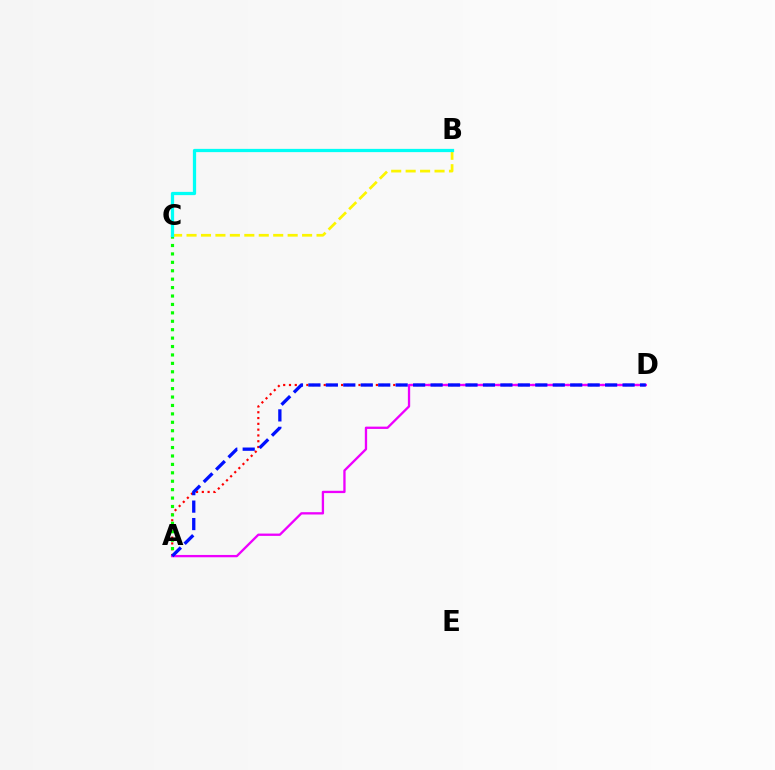{('A', 'D'): [{'color': '#ff0000', 'line_style': 'dotted', 'thickness': 1.57}, {'color': '#ee00ff', 'line_style': 'solid', 'thickness': 1.67}, {'color': '#0010ff', 'line_style': 'dashed', 'thickness': 2.37}], ('B', 'C'): [{'color': '#fcf500', 'line_style': 'dashed', 'thickness': 1.96}, {'color': '#00fff6', 'line_style': 'solid', 'thickness': 2.33}], ('A', 'C'): [{'color': '#08ff00', 'line_style': 'dotted', 'thickness': 2.29}]}